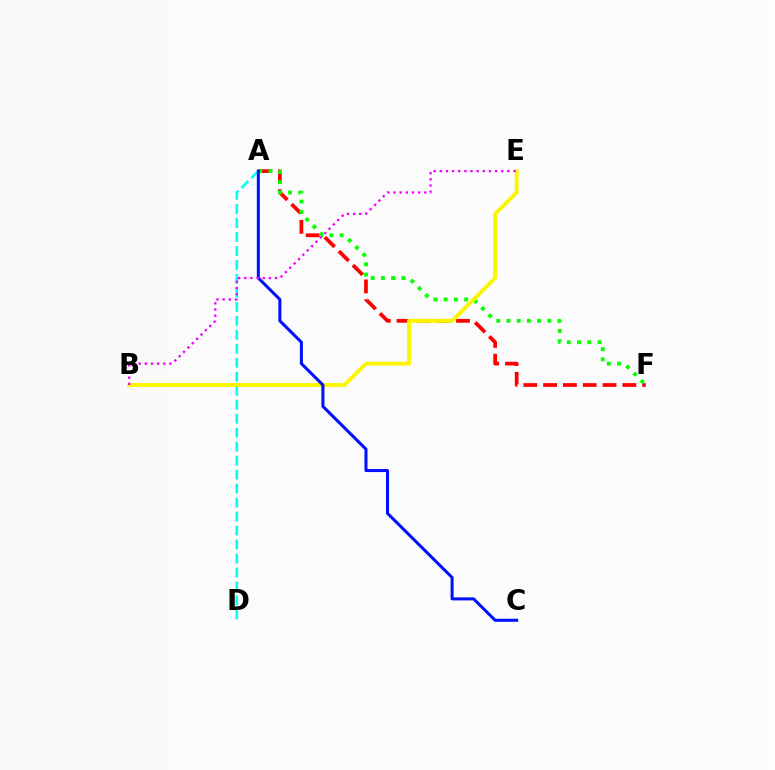{('A', 'D'): [{'color': '#00fff6', 'line_style': 'dashed', 'thickness': 1.9}], ('A', 'F'): [{'color': '#ff0000', 'line_style': 'dashed', 'thickness': 2.69}, {'color': '#08ff00', 'line_style': 'dotted', 'thickness': 2.78}], ('B', 'E'): [{'color': '#fcf500', 'line_style': 'solid', 'thickness': 2.8}, {'color': '#ee00ff', 'line_style': 'dotted', 'thickness': 1.67}], ('A', 'C'): [{'color': '#0010ff', 'line_style': 'solid', 'thickness': 2.18}]}